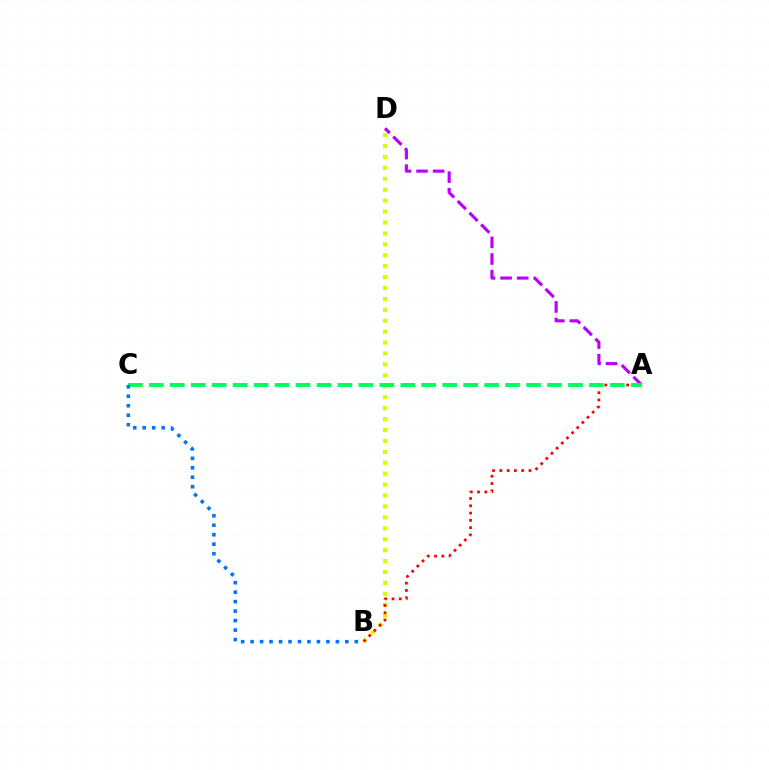{('B', 'D'): [{'color': '#d1ff00', 'line_style': 'dotted', 'thickness': 2.97}], ('A', 'D'): [{'color': '#b900ff', 'line_style': 'dashed', 'thickness': 2.25}], ('A', 'B'): [{'color': '#ff0000', 'line_style': 'dotted', 'thickness': 1.98}], ('A', 'C'): [{'color': '#00ff5c', 'line_style': 'dashed', 'thickness': 2.85}], ('B', 'C'): [{'color': '#0074ff', 'line_style': 'dotted', 'thickness': 2.57}]}